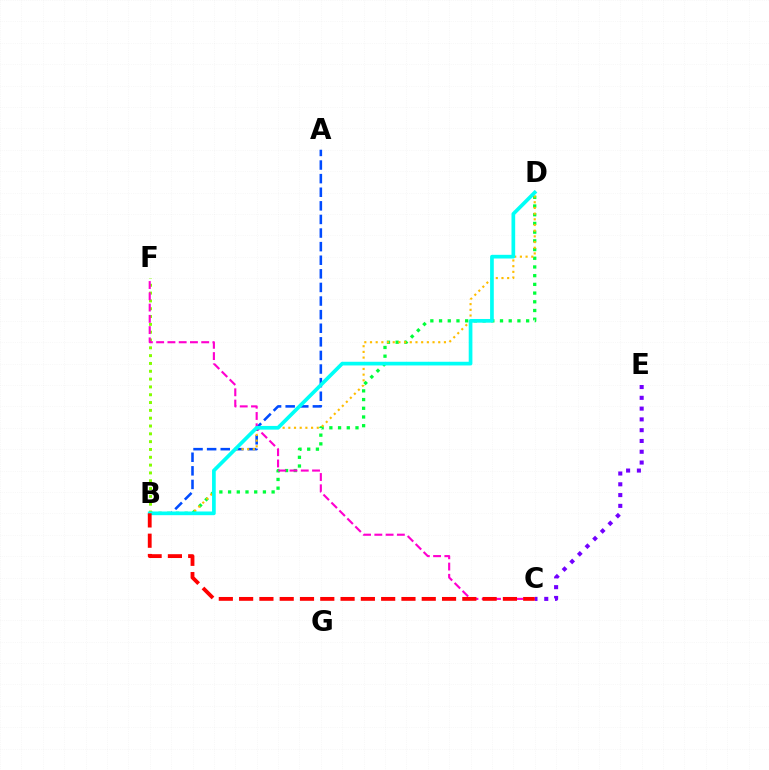{('B', 'F'): [{'color': '#84ff00', 'line_style': 'dotted', 'thickness': 2.12}], ('B', 'D'): [{'color': '#00ff39', 'line_style': 'dotted', 'thickness': 2.37}, {'color': '#ffbd00', 'line_style': 'dotted', 'thickness': 1.55}, {'color': '#00fff6', 'line_style': 'solid', 'thickness': 2.66}], ('A', 'B'): [{'color': '#004bff', 'line_style': 'dashed', 'thickness': 1.85}], ('C', 'E'): [{'color': '#7200ff', 'line_style': 'dotted', 'thickness': 2.93}], ('C', 'F'): [{'color': '#ff00cf', 'line_style': 'dashed', 'thickness': 1.53}], ('B', 'C'): [{'color': '#ff0000', 'line_style': 'dashed', 'thickness': 2.76}]}